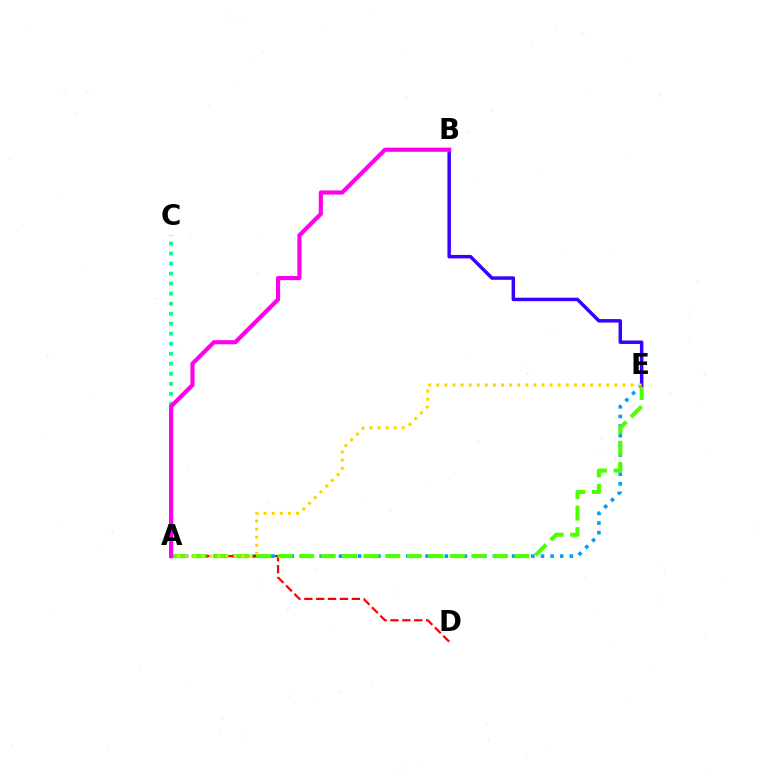{('A', 'E'): [{'color': '#009eff', 'line_style': 'dotted', 'thickness': 2.61}, {'color': '#4fff00', 'line_style': 'dashed', 'thickness': 2.92}, {'color': '#ffd500', 'line_style': 'dotted', 'thickness': 2.2}], ('A', 'D'): [{'color': '#ff0000', 'line_style': 'dashed', 'thickness': 1.61}], ('A', 'C'): [{'color': '#00ff86', 'line_style': 'dotted', 'thickness': 2.72}], ('B', 'E'): [{'color': '#3700ff', 'line_style': 'solid', 'thickness': 2.5}], ('A', 'B'): [{'color': '#ff00ed', 'line_style': 'solid', 'thickness': 2.99}]}